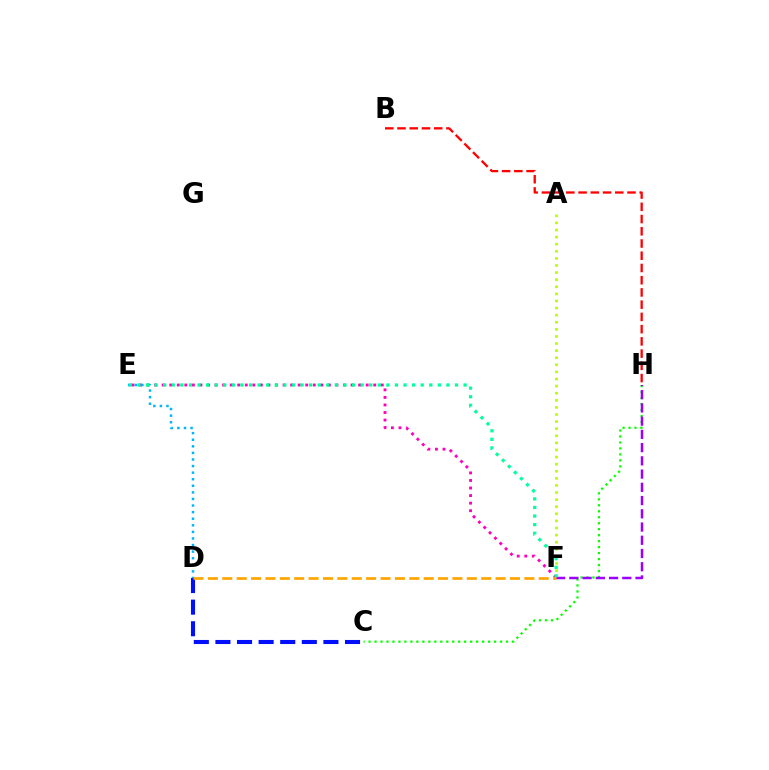{('A', 'F'): [{'color': '#b3ff00', 'line_style': 'dotted', 'thickness': 1.93}], ('E', 'F'): [{'color': '#ff00bd', 'line_style': 'dotted', 'thickness': 2.05}, {'color': '#00ff9d', 'line_style': 'dotted', 'thickness': 2.33}], ('C', 'H'): [{'color': '#08ff00', 'line_style': 'dotted', 'thickness': 1.62}], ('D', 'E'): [{'color': '#00b5ff', 'line_style': 'dotted', 'thickness': 1.79}], ('F', 'H'): [{'color': '#9b00ff', 'line_style': 'dashed', 'thickness': 1.8}], ('C', 'D'): [{'color': '#0010ff', 'line_style': 'dashed', 'thickness': 2.93}], ('B', 'H'): [{'color': '#ff0000', 'line_style': 'dashed', 'thickness': 1.66}], ('D', 'F'): [{'color': '#ffa500', 'line_style': 'dashed', 'thickness': 1.95}]}